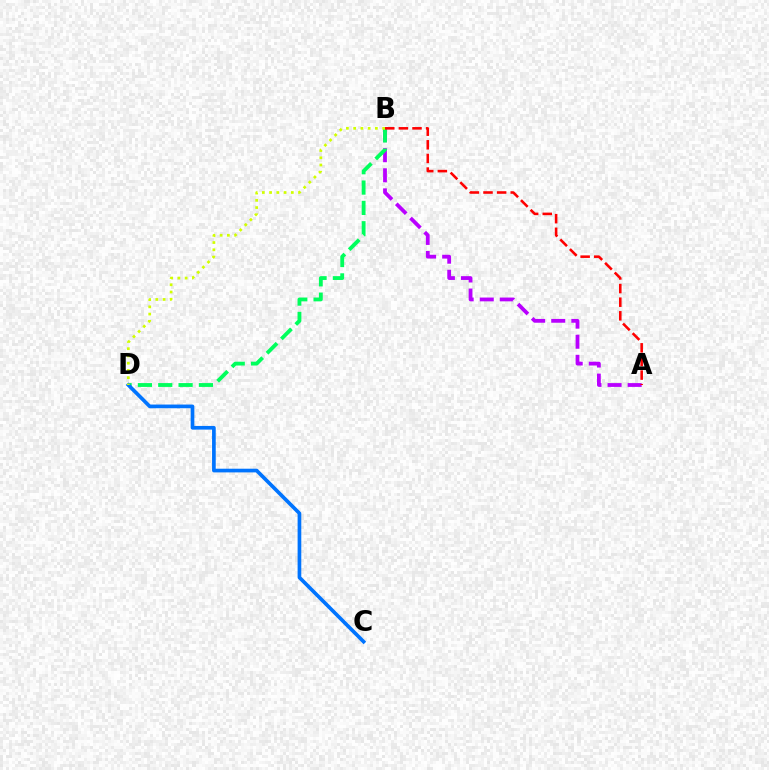{('A', 'B'): [{'color': '#b900ff', 'line_style': 'dashed', 'thickness': 2.73}, {'color': '#ff0000', 'line_style': 'dashed', 'thickness': 1.85}], ('B', 'D'): [{'color': '#00ff5c', 'line_style': 'dashed', 'thickness': 2.76}, {'color': '#d1ff00', 'line_style': 'dotted', 'thickness': 1.97}], ('C', 'D'): [{'color': '#0074ff', 'line_style': 'solid', 'thickness': 2.65}]}